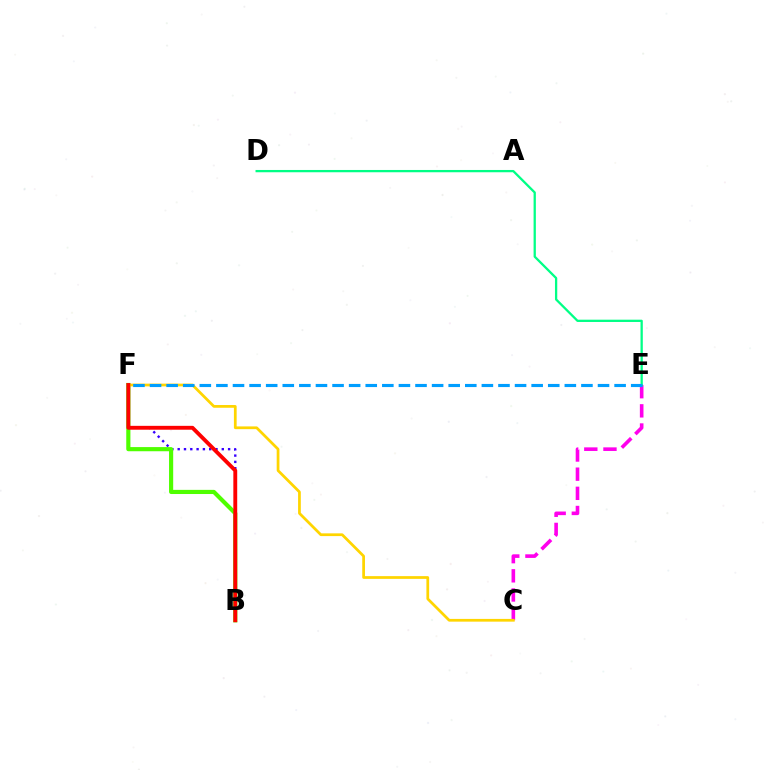{('B', 'F'): [{'color': '#3700ff', 'line_style': 'dotted', 'thickness': 1.71}, {'color': '#4fff00', 'line_style': 'solid', 'thickness': 2.99}, {'color': '#ff0000', 'line_style': 'solid', 'thickness': 2.78}], ('C', 'E'): [{'color': '#ff00ed', 'line_style': 'dashed', 'thickness': 2.6}], ('C', 'F'): [{'color': '#ffd500', 'line_style': 'solid', 'thickness': 1.97}], ('D', 'E'): [{'color': '#00ff86', 'line_style': 'solid', 'thickness': 1.64}], ('E', 'F'): [{'color': '#009eff', 'line_style': 'dashed', 'thickness': 2.25}]}